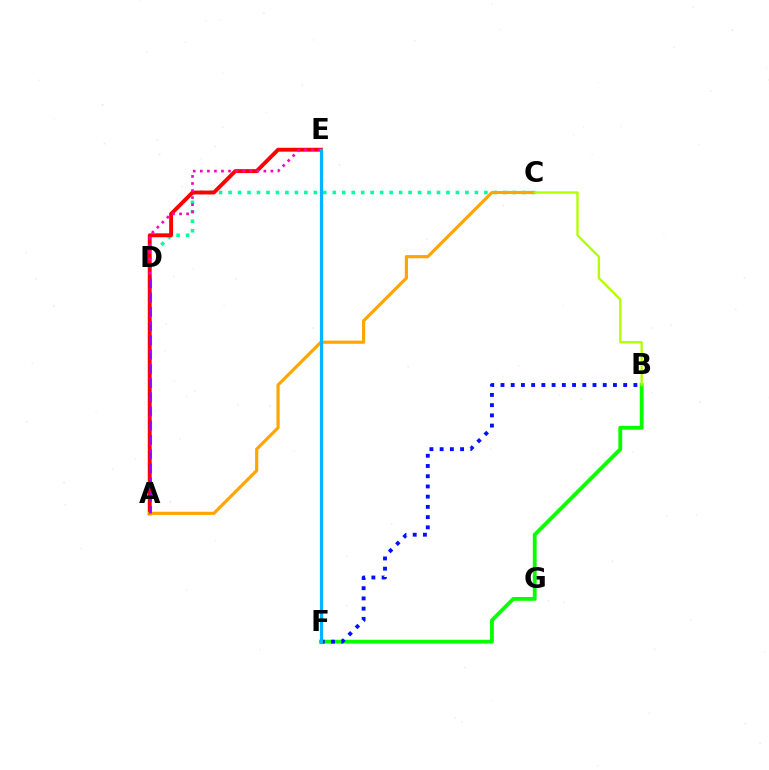{('B', 'F'): [{'color': '#08ff00', 'line_style': 'solid', 'thickness': 2.75}, {'color': '#0010ff', 'line_style': 'dotted', 'thickness': 2.78}], ('C', 'D'): [{'color': '#00ff9d', 'line_style': 'dotted', 'thickness': 2.57}], ('A', 'E'): [{'color': '#ff0000', 'line_style': 'solid', 'thickness': 2.81}], ('A', 'C'): [{'color': '#ffa500', 'line_style': 'solid', 'thickness': 2.28}], ('B', 'C'): [{'color': '#b3ff00', 'line_style': 'solid', 'thickness': 1.68}], ('A', 'D'): [{'color': '#9b00ff', 'line_style': 'dashed', 'thickness': 1.93}], ('D', 'E'): [{'color': '#ff00bd', 'line_style': 'dotted', 'thickness': 1.92}], ('E', 'F'): [{'color': '#00b5ff', 'line_style': 'solid', 'thickness': 2.31}]}